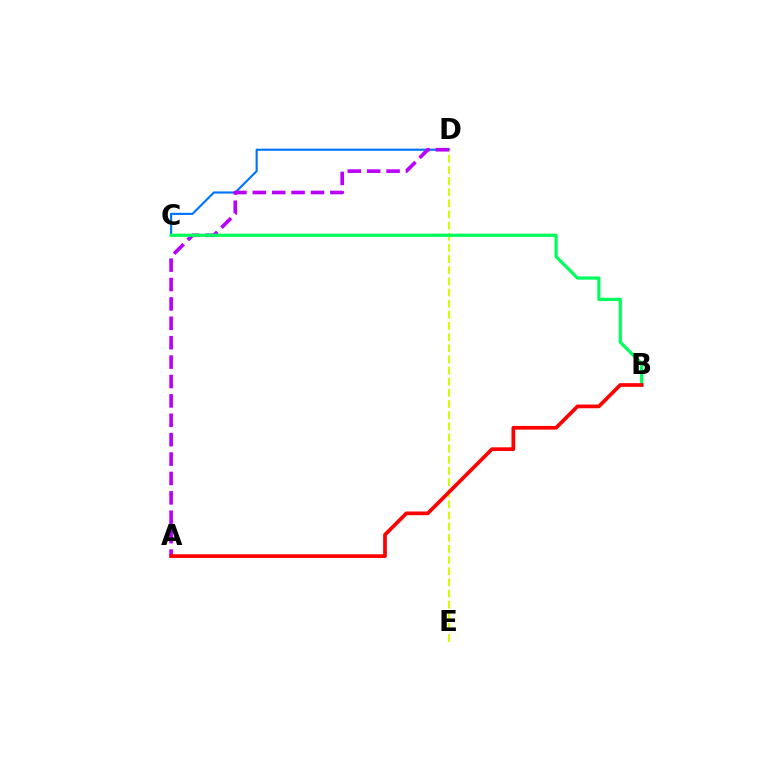{('C', 'D'): [{'color': '#0074ff', 'line_style': 'solid', 'thickness': 1.54}], ('D', 'E'): [{'color': '#d1ff00', 'line_style': 'dashed', 'thickness': 1.51}], ('A', 'D'): [{'color': '#b900ff', 'line_style': 'dashed', 'thickness': 2.63}], ('B', 'C'): [{'color': '#00ff5c', 'line_style': 'solid', 'thickness': 2.32}], ('A', 'B'): [{'color': '#ff0000', 'line_style': 'solid', 'thickness': 2.67}]}